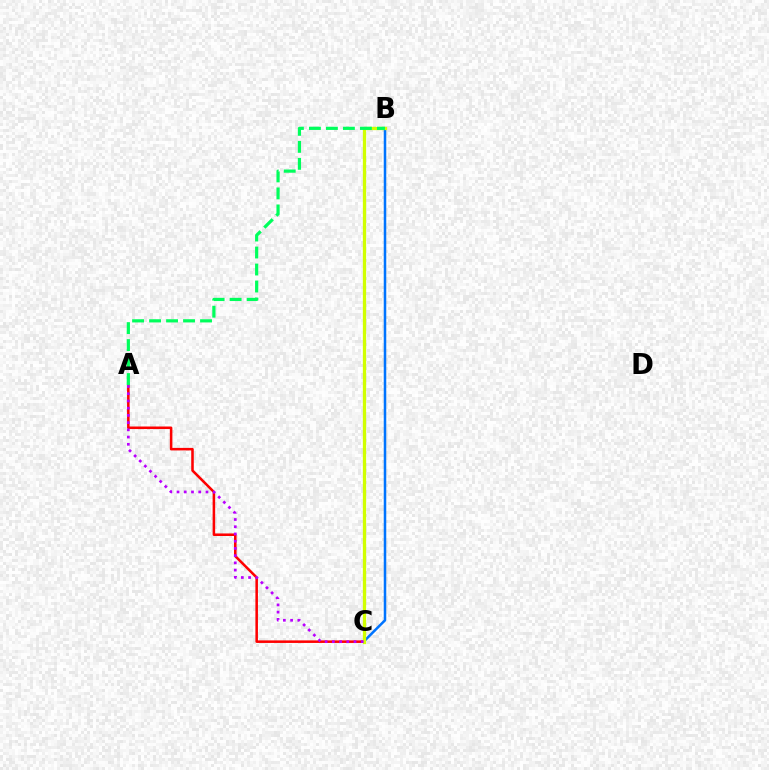{('B', 'C'): [{'color': '#0074ff', 'line_style': 'solid', 'thickness': 1.82}, {'color': '#d1ff00', 'line_style': 'solid', 'thickness': 2.36}], ('A', 'C'): [{'color': '#ff0000', 'line_style': 'solid', 'thickness': 1.83}, {'color': '#b900ff', 'line_style': 'dotted', 'thickness': 1.96}], ('A', 'B'): [{'color': '#00ff5c', 'line_style': 'dashed', 'thickness': 2.31}]}